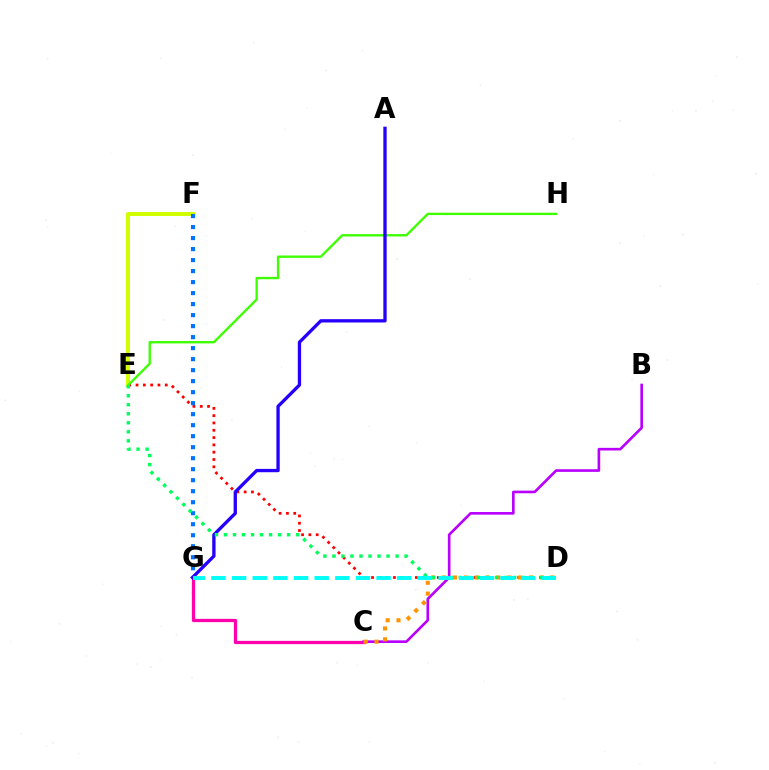{('D', 'E'): [{'color': '#ff0000', 'line_style': 'dotted', 'thickness': 1.99}, {'color': '#00ff5c', 'line_style': 'dotted', 'thickness': 2.45}], ('E', 'F'): [{'color': '#d1ff00', 'line_style': 'solid', 'thickness': 2.89}], ('C', 'G'): [{'color': '#ff00ac', 'line_style': 'solid', 'thickness': 2.35}], ('B', 'C'): [{'color': '#b900ff', 'line_style': 'solid', 'thickness': 1.9}], ('F', 'G'): [{'color': '#0074ff', 'line_style': 'dotted', 'thickness': 2.99}], ('C', 'D'): [{'color': '#ff9400', 'line_style': 'dotted', 'thickness': 2.95}], ('E', 'H'): [{'color': '#3dff00', 'line_style': 'solid', 'thickness': 1.69}], ('A', 'G'): [{'color': '#2500ff', 'line_style': 'solid', 'thickness': 2.39}], ('D', 'G'): [{'color': '#00fff6', 'line_style': 'dashed', 'thickness': 2.8}]}